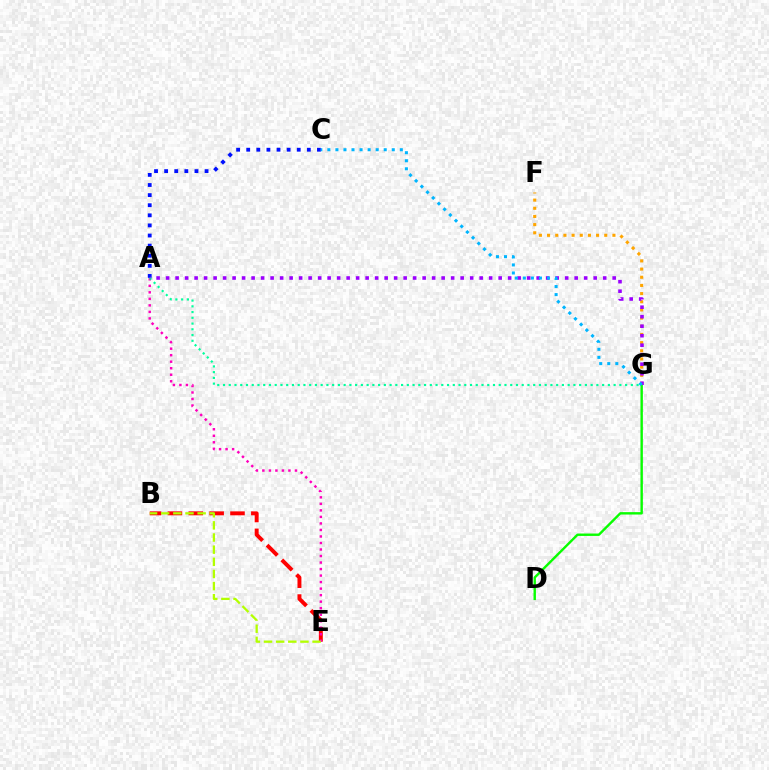{('B', 'E'): [{'color': '#ff0000', 'line_style': 'dashed', 'thickness': 2.83}, {'color': '#b3ff00', 'line_style': 'dashed', 'thickness': 1.65}], ('F', 'G'): [{'color': '#ffa500', 'line_style': 'dotted', 'thickness': 2.22}], ('D', 'G'): [{'color': '#08ff00', 'line_style': 'solid', 'thickness': 1.73}], ('A', 'C'): [{'color': '#0010ff', 'line_style': 'dotted', 'thickness': 2.74}], ('A', 'E'): [{'color': '#ff00bd', 'line_style': 'dotted', 'thickness': 1.77}], ('A', 'G'): [{'color': '#00ff9d', 'line_style': 'dotted', 'thickness': 1.56}, {'color': '#9b00ff', 'line_style': 'dotted', 'thickness': 2.58}], ('C', 'G'): [{'color': '#00b5ff', 'line_style': 'dotted', 'thickness': 2.19}]}